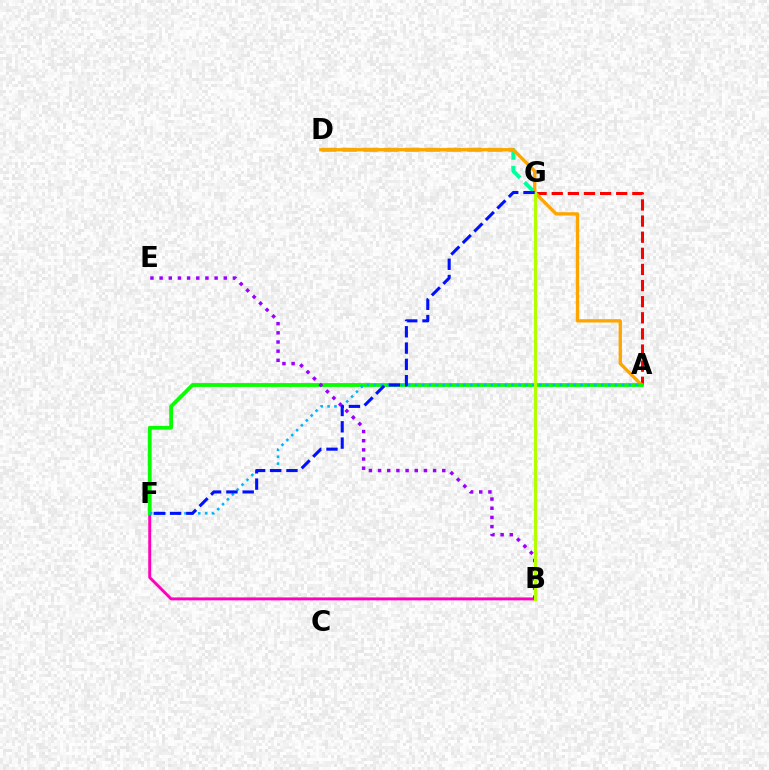{('D', 'G'): [{'color': '#00ff9d', 'line_style': 'dashed', 'thickness': 2.83}], ('B', 'F'): [{'color': '#ff00bd', 'line_style': 'solid', 'thickness': 2.11}], ('A', 'G'): [{'color': '#ff0000', 'line_style': 'dashed', 'thickness': 2.19}], ('A', 'D'): [{'color': '#ffa500', 'line_style': 'solid', 'thickness': 2.39}], ('A', 'F'): [{'color': '#08ff00', 'line_style': 'solid', 'thickness': 2.74}, {'color': '#00b5ff', 'line_style': 'dotted', 'thickness': 1.87}], ('B', 'E'): [{'color': '#9b00ff', 'line_style': 'dotted', 'thickness': 2.49}], ('B', 'G'): [{'color': '#b3ff00', 'line_style': 'solid', 'thickness': 2.23}], ('F', 'G'): [{'color': '#0010ff', 'line_style': 'dashed', 'thickness': 2.21}]}